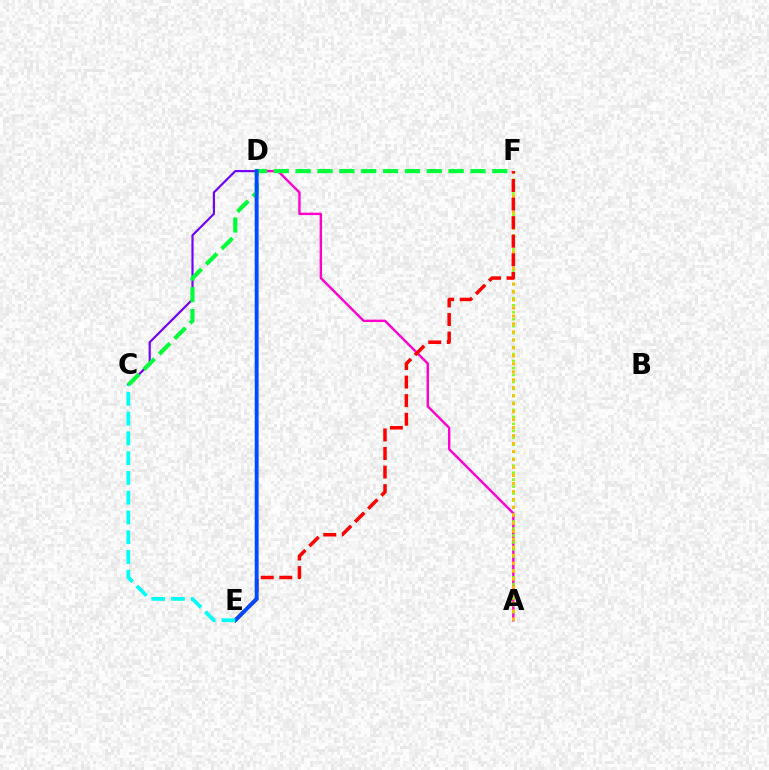{('A', 'D'): [{'color': '#ff00cf', 'line_style': 'solid', 'thickness': 1.73}], ('C', 'D'): [{'color': '#7200ff', 'line_style': 'solid', 'thickness': 1.57}], ('C', 'F'): [{'color': '#00ff39', 'line_style': 'dashed', 'thickness': 2.97}], ('A', 'F'): [{'color': '#84ff00', 'line_style': 'dotted', 'thickness': 1.9}, {'color': '#ffbd00', 'line_style': 'dotted', 'thickness': 2.17}], ('E', 'F'): [{'color': '#ff0000', 'line_style': 'dashed', 'thickness': 2.52}], ('D', 'E'): [{'color': '#004bff', 'line_style': 'solid', 'thickness': 2.8}], ('C', 'E'): [{'color': '#00fff6', 'line_style': 'dashed', 'thickness': 2.68}]}